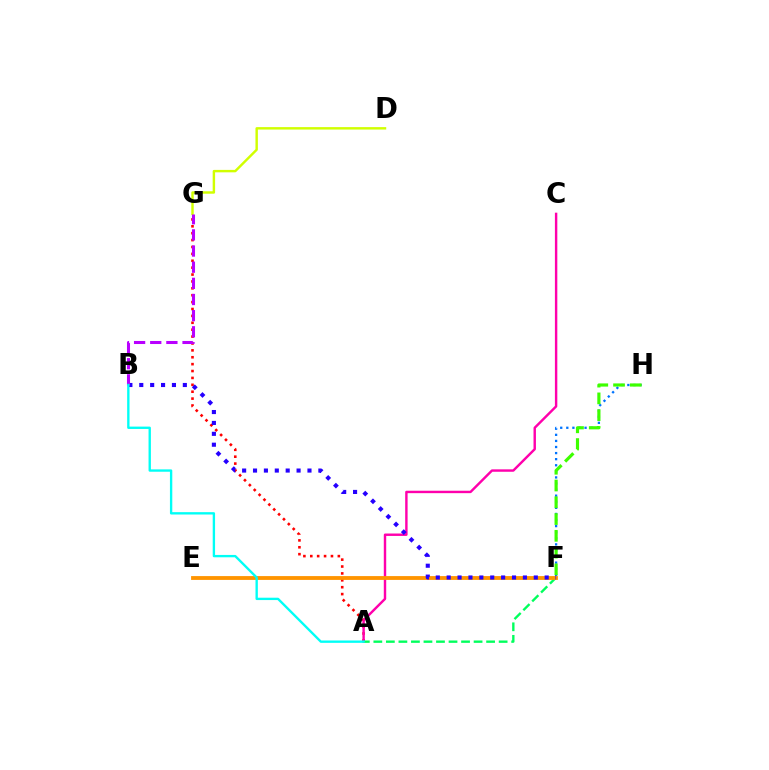{('A', 'G'): [{'color': '#ff0000', 'line_style': 'dotted', 'thickness': 1.87}], ('A', 'C'): [{'color': '#ff00ac', 'line_style': 'solid', 'thickness': 1.74}], ('F', 'H'): [{'color': '#0074ff', 'line_style': 'dotted', 'thickness': 1.65}, {'color': '#3dff00', 'line_style': 'dashed', 'thickness': 2.28}], ('A', 'F'): [{'color': '#00ff5c', 'line_style': 'dashed', 'thickness': 1.7}], ('E', 'F'): [{'color': '#ff9400', 'line_style': 'solid', 'thickness': 2.76}], ('D', 'G'): [{'color': '#d1ff00', 'line_style': 'solid', 'thickness': 1.75}], ('B', 'F'): [{'color': '#2500ff', 'line_style': 'dotted', 'thickness': 2.96}], ('B', 'G'): [{'color': '#b900ff', 'line_style': 'dashed', 'thickness': 2.19}], ('A', 'B'): [{'color': '#00fff6', 'line_style': 'solid', 'thickness': 1.7}]}